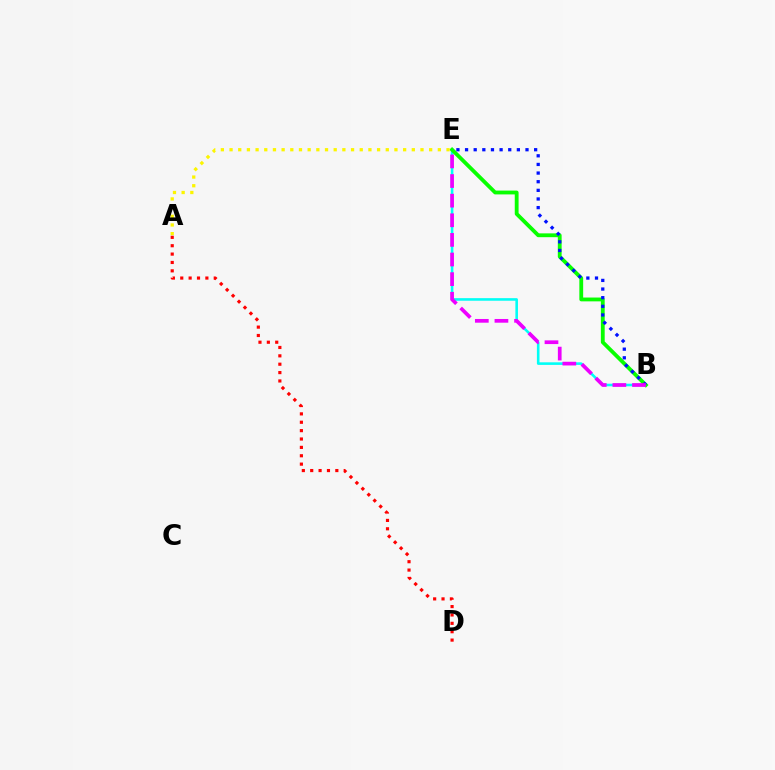{('B', 'E'): [{'color': '#00fff6', 'line_style': 'solid', 'thickness': 1.86}, {'color': '#08ff00', 'line_style': 'solid', 'thickness': 2.75}, {'color': '#0010ff', 'line_style': 'dotted', 'thickness': 2.35}, {'color': '#ee00ff', 'line_style': 'dashed', 'thickness': 2.67}], ('A', 'E'): [{'color': '#fcf500', 'line_style': 'dotted', 'thickness': 2.36}], ('A', 'D'): [{'color': '#ff0000', 'line_style': 'dotted', 'thickness': 2.28}]}